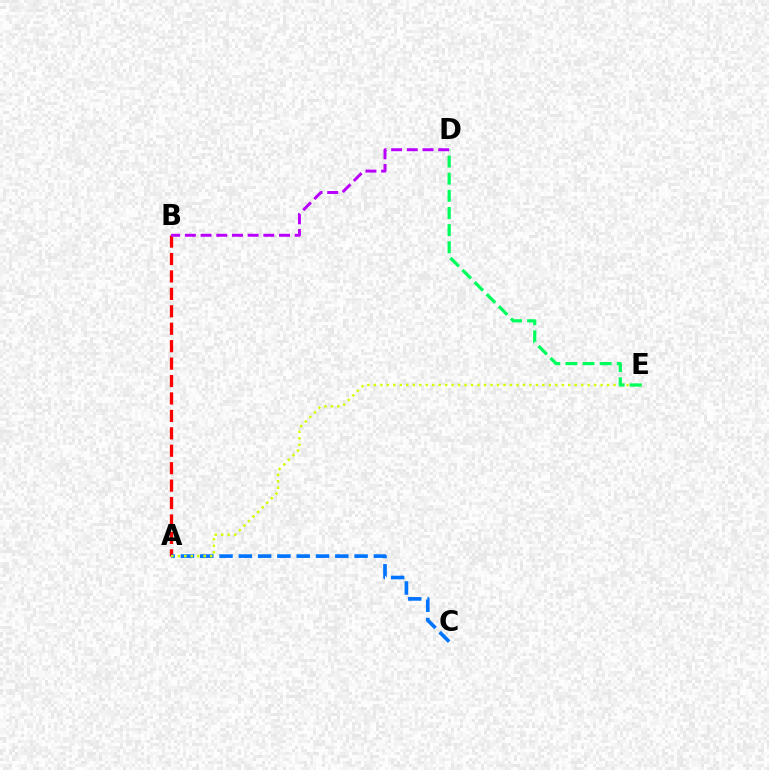{('A', 'B'): [{'color': '#ff0000', 'line_style': 'dashed', 'thickness': 2.37}], ('A', 'C'): [{'color': '#0074ff', 'line_style': 'dashed', 'thickness': 2.62}], ('A', 'E'): [{'color': '#d1ff00', 'line_style': 'dotted', 'thickness': 1.76}], ('D', 'E'): [{'color': '#00ff5c', 'line_style': 'dashed', 'thickness': 2.33}], ('B', 'D'): [{'color': '#b900ff', 'line_style': 'dashed', 'thickness': 2.13}]}